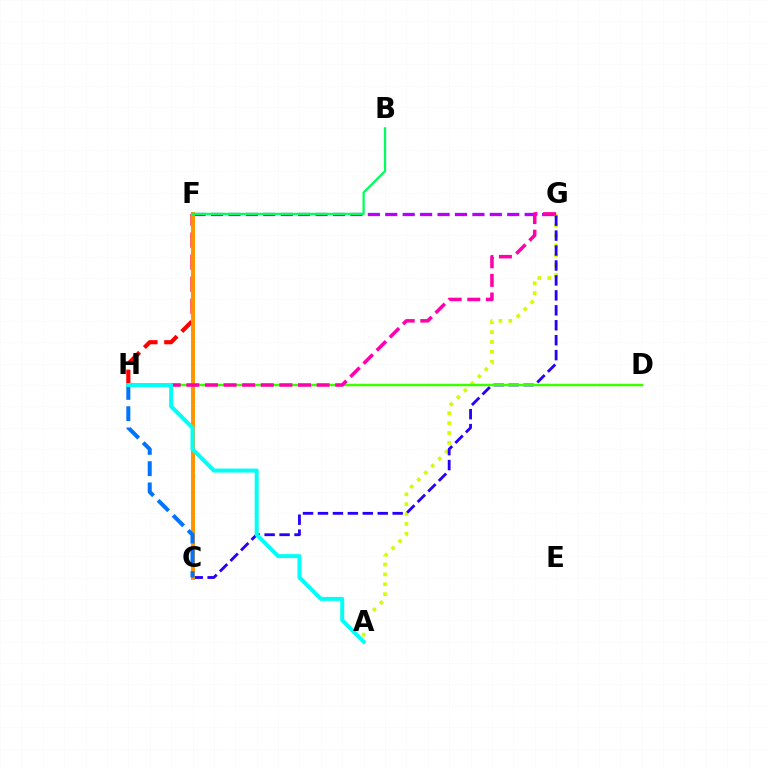{('A', 'G'): [{'color': '#d1ff00', 'line_style': 'dotted', 'thickness': 2.68}], ('F', 'G'): [{'color': '#b900ff', 'line_style': 'dashed', 'thickness': 2.37}], ('C', 'G'): [{'color': '#2500ff', 'line_style': 'dashed', 'thickness': 2.03}], ('F', 'H'): [{'color': '#ff0000', 'line_style': 'dashed', 'thickness': 2.99}], ('D', 'H'): [{'color': '#3dff00', 'line_style': 'solid', 'thickness': 1.78}], ('C', 'F'): [{'color': '#ff9400', 'line_style': 'solid', 'thickness': 2.83}], ('B', 'F'): [{'color': '#00ff5c', 'line_style': 'solid', 'thickness': 1.63}], ('G', 'H'): [{'color': '#ff00ac', 'line_style': 'dashed', 'thickness': 2.53}], ('C', 'H'): [{'color': '#0074ff', 'line_style': 'dashed', 'thickness': 2.89}], ('A', 'H'): [{'color': '#00fff6', 'line_style': 'solid', 'thickness': 2.87}]}